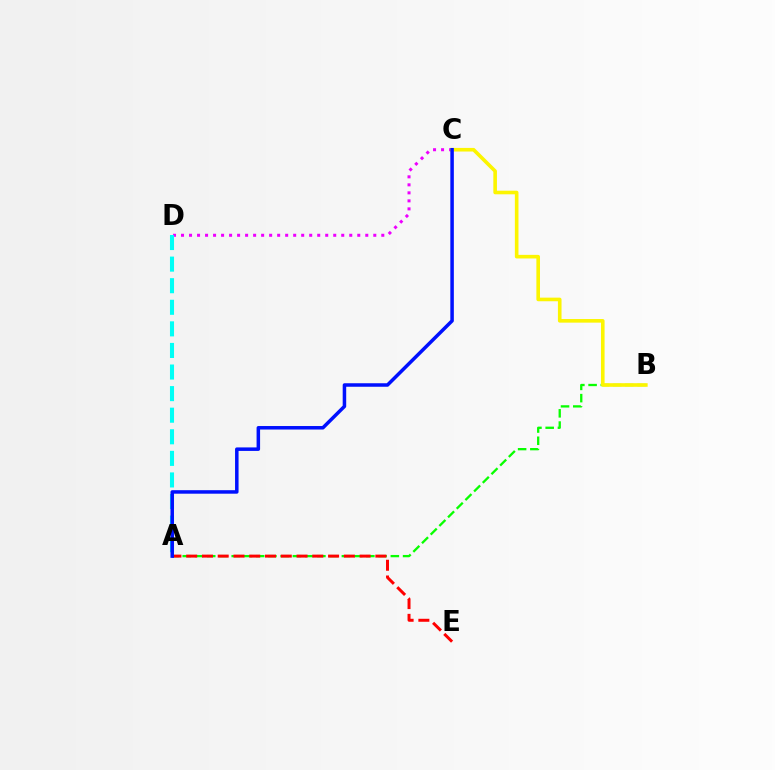{('A', 'B'): [{'color': '#08ff00', 'line_style': 'dashed', 'thickness': 1.66}], ('C', 'D'): [{'color': '#ee00ff', 'line_style': 'dotted', 'thickness': 2.18}], ('A', 'D'): [{'color': '#00fff6', 'line_style': 'dashed', 'thickness': 2.93}], ('A', 'E'): [{'color': '#ff0000', 'line_style': 'dashed', 'thickness': 2.14}], ('B', 'C'): [{'color': '#fcf500', 'line_style': 'solid', 'thickness': 2.6}], ('A', 'C'): [{'color': '#0010ff', 'line_style': 'solid', 'thickness': 2.52}]}